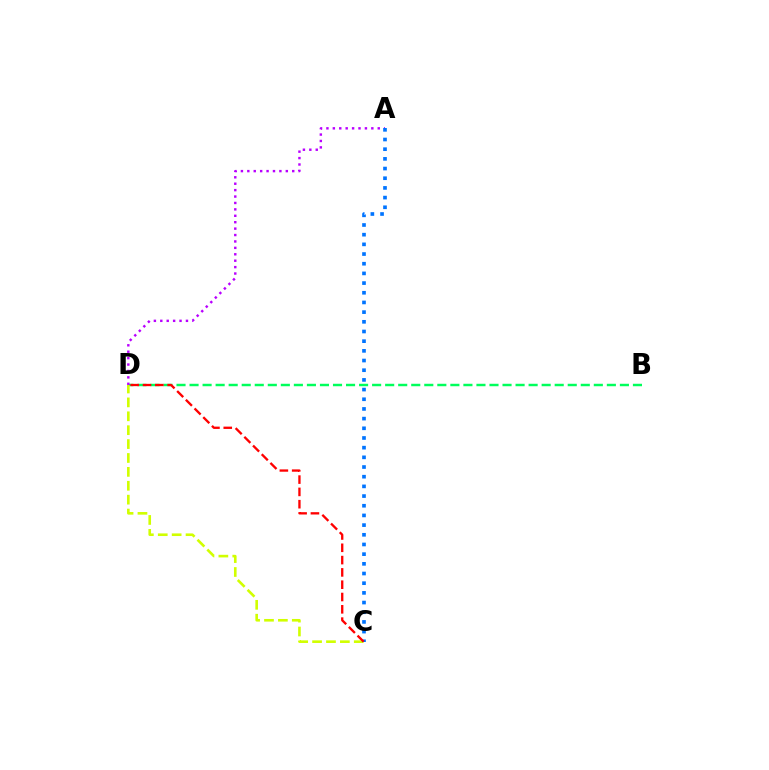{('B', 'D'): [{'color': '#00ff5c', 'line_style': 'dashed', 'thickness': 1.77}], ('A', 'D'): [{'color': '#b900ff', 'line_style': 'dotted', 'thickness': 1.74}], ('C', 'D'): [{'color': '#d1ff00', 'line_style': 'dashed', 'thickness': 1.89}, {'color': '#ff0000', 'line_style': 'dashed', 'thickness': 1.67}], ('A', 'C'): [{'color': '#0074ff', 'line_style': 'dotted', 'thickness': 2.63}]}